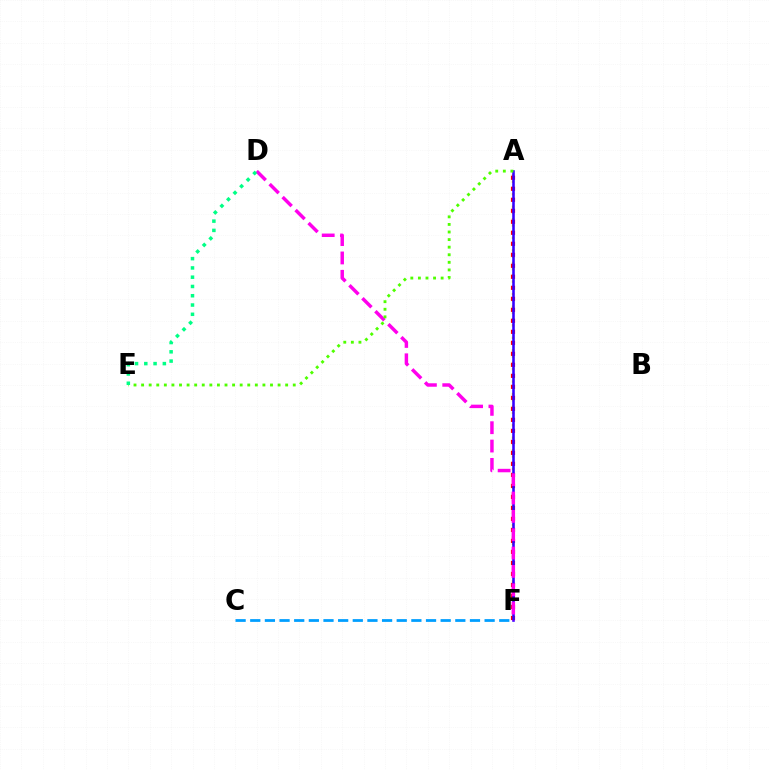{('A', 'F'): [{'color': '#ffd500', 'line_style': 'dotted', 'thickness': 1.7}, {'color': '#ff0000', 'line_style': 'dotted', 'thickness': 2.99}, {'color': '#3700ff', 'line_style': 'solid', 'thickness': 1.86}], ('C', 'F'): [{'color': '#009eff', 'line_style': 'dashed', 'thickness': 1.99}], ('D', 'F'): [{'color': '#ff00ed', 'line_style': 'dashed', 'thickness': 2.49}], ('A', 'E'): [{'color': '#4fff00', 'line_style': 'dotted', 'thickness': 2.06}], ('D', 'E'): [{'color': '#00ff86', 'line_style': 'dotted', 'thickness': 2.52}]}